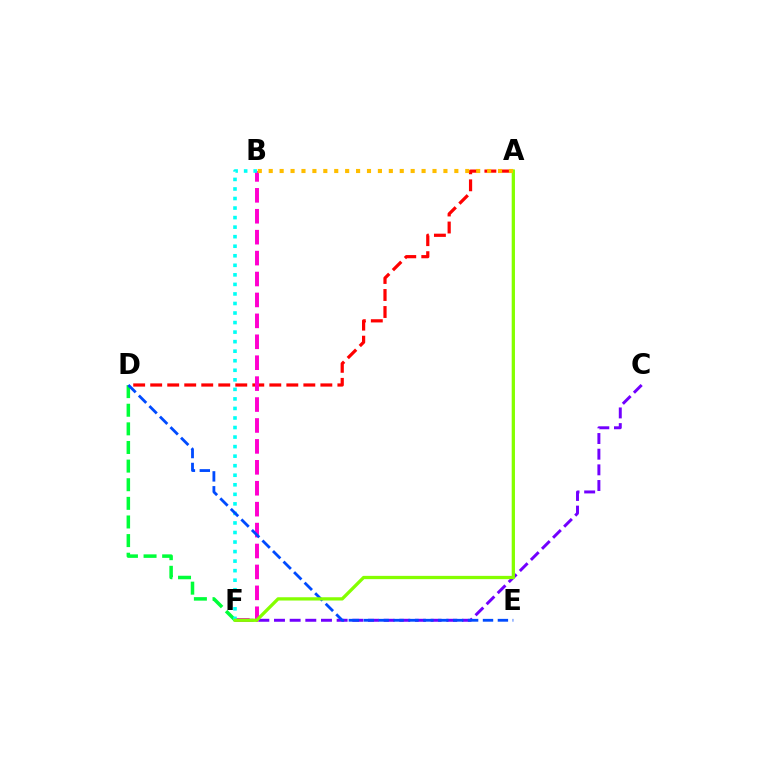{('A', 'D'): [{'color': '#ff0000', 'line_style': 'dashed', 'thickness': 2.31}], ('D', 'F'): [{'color': '#00ff39', 'line_style': 'dashed', 'thickness': 2.53}], ('C', 'F'): [{'color': '#7200ff', 'line_style': 'dashed', 'thickness': 2.13}], ('B', 'F'): [{'color': '#ff00cf', 'line_style': 'dashed', 'thickness': 2.84}, {'color': '#00fff6', 'line_style': 'dotted', 'thickness': 2.59}], ('D', 'E'): [{'color': '#004bff', 'line_style': 'dashed', 'thickness': 2.02}], ('A', 'F'): [{'color': '#84ff00', 'line_style': 'solid', 'thickness': 2.36}], ('A', 'B'): [{'color': '#ffbd00', 'line_style': 'dotted', 'thickness': 2.97}]}